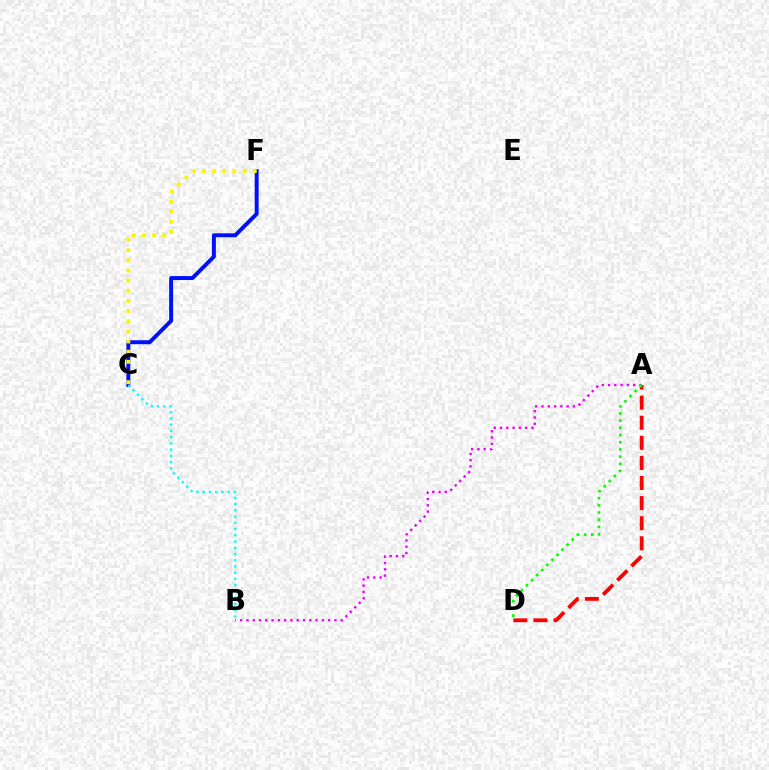{('C', 'F'): [{'color': '#0010ff', 'line_style': 'solid', 'thickness': 2.85}, {'color': '#fcf500', 'line_style': 'dotted', 'thickness': 2.76}], ('A', 'B'): [{'color': '#ee00ff', 'line_style': 'dotted', 'thickness': 1.71}], ('A', 'D'): [{'color': '#ff0000', 'line_style': 'dashed', 'thickness': 2.73}, {'color': '#08ff00', 'line_style': 'dotted', 'thickness': 1.95}], ('B', 'C'): [{'color': '#00fff6', 'line_style': 'dotted', 'thickness': 1.7}]}